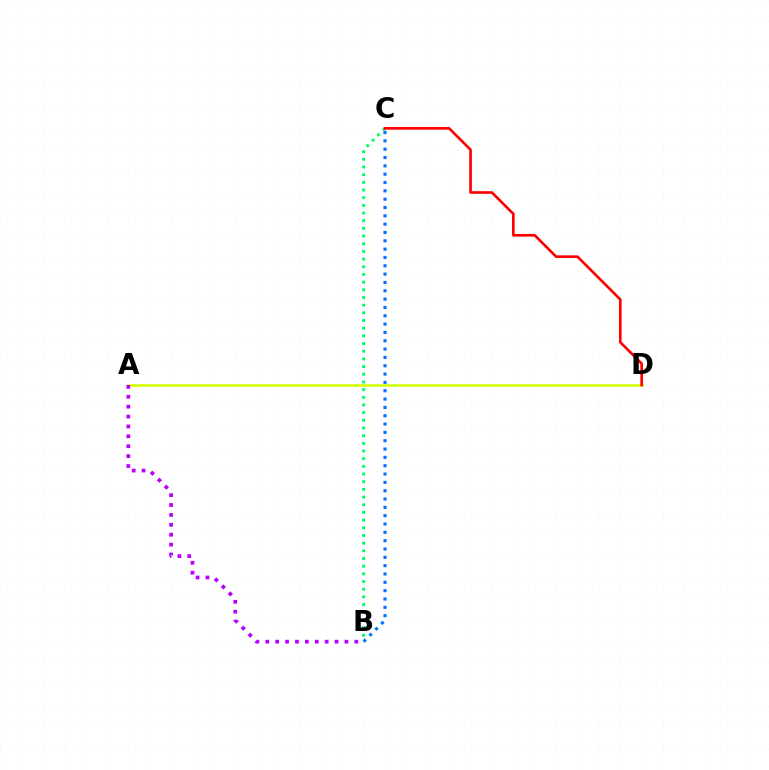{('A', 'D'): [{'color': '#d1ff00', 'line_style': 'solid', 'thickness': 1.87}], ('B', 'C'): [{'color': '#00ff5c', 'line_style': 'dotted', 'thickness': 2.09}, {'color': '#0074ff', 'line_style': 'dotted', 'thickness': 2.26}], ('C', 'D'): [{'color': '#ff0000', 'line_style': 'solid', 'thickness': 1.91}], ('A', 'B'): [{'color': '#b900ff', 'line_style': 'dotted', 'thickness': 2.69}]}